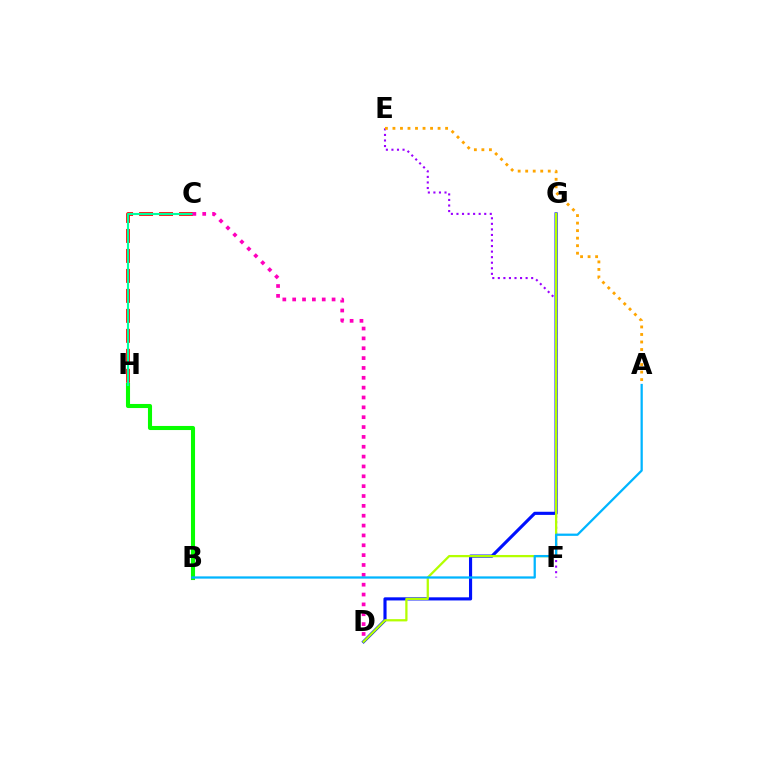{('D', 'G'): [{'color': '#0010ff', 'line_style': 'solid', 'thickness': 2.26}, {'color': '#b3ff00', 'line_style': 'solid', 'thickness': 1.63}], ('C', 'H'): [{'color': '#ff0000', 'line_style': 'dashed', 'thickness': 2.71}, {'color': '#00ff9d', 'line_style': 'solid', 'thickness': 1.53}], ('B', 'H'): [{'color': '#08ff00', 'line_style': 'solid', 'thickness': 2.94}], ('E', 'F'): [{'color': '#9b00ff', 'line_style': 'dotted', 'thickness': 1.51}], ('A', 'E'): [{'color': '#ffa500', 'line_style': 'dotted', 'thickness': 2.04}], ('C', 'D'): [{'color': '#ff00bd', 'line_style': 'dotted', 'thickness': 2.68}], ('A', 'B'): [{'color': '#00b5ff', 'line_style': 'solid', 'thickness': 1.63}]}